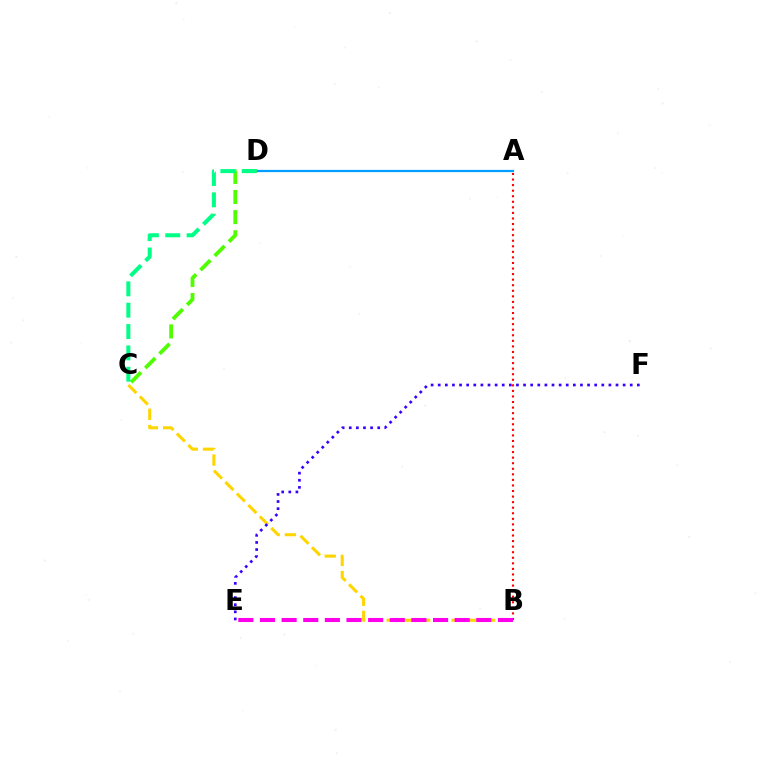{('B', 'C'): [{'color': '#ffd500', 'line_style': 'dashed', 'thickness': 2.21}], ('A', 'D'): [{'color': '#009eff', 'line_style': 'solid', 'thickness': 1.61}], ('C', 'D'): [{'color': '#4fff00', 'line_style': 'dashed', 'thickness': 2.73}, {'color': '#00ff86', 'line_style': 'dashed', 'thickness': 2.9}], ('A', 'B'): [{'color': '#ff0000', 'line_style': 'dotted', 'thickness': 1.51}], ('E', 'F'): [{'color': '#3700ff', 'line_style': 'dotted', 'thickness': 1.93}], ('B', 'E'): [{'color': '#ff00ed', 'line_style': 'dashed', 'thickness': 2.94}]}